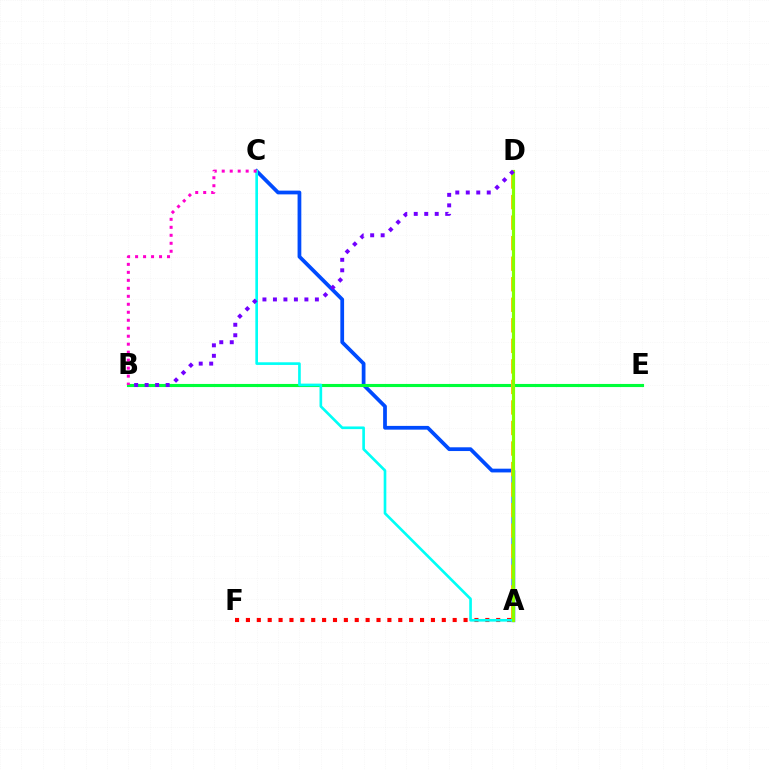{('A', 'C'): [{'color': '#004bff', 'line_style': 'solid', 'thickness': 2.7}, {'color': '#00fff6', 'line_style': 'solid', 'thickness': 1.91}], ('B', 'E'): [{'color': '#00ff39', 'line_style': 'solid', 'thickness': 2.24}], ('A', 'D'): [{'color': '#ffbd00', 'line_style': 'dashed', 'thickness': 2.79}, {'color': '#84ff00', 'line_style': 'solid', 'thickness': 2.28}], ('A', 'F'): [{'color': '#ff0000', 'line_style': 'dotted', 'thickness': 2.96}], ('B', 'D'): [{'color': '#7200ff', 'line_style': 'dotted', 'thickness': 2.85}], ('B', 'C'): [{'color': '#ff00cf', 'line_style': 'dotted', 'thickness': 2.17}]}